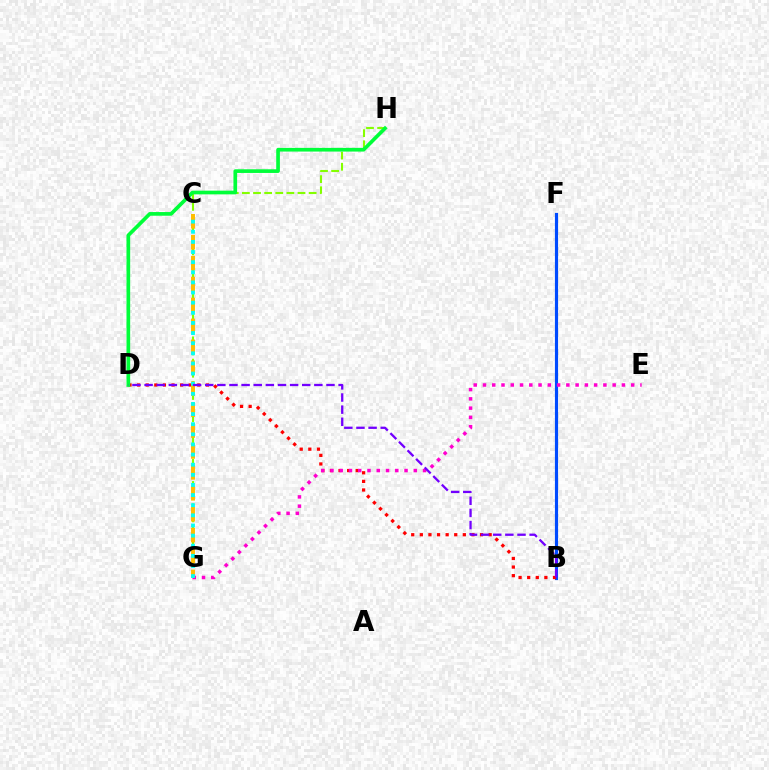{('G', 'H'): [{'color': '#84ff00', 'line_style': 'dashed', 'thickness': 1.51}], ('B', 'F'): [{'color': '#004bff', 'line_style': 'solid', 'thickness': 2.27}], ('B', 'D'): [{'color': '#ff0000', 'line_style': 'dotted', 'thickness': 2.34}, {'color': '#7200ff', 'line_style': 'dashed', 'thickness': 1.65}], ('E', 'G'): [{'color': '#ff00cf', 'line_style': 'dotted', 'thickness': 2.52}], ('C', 'G'): [{'color': '#ffbd00', 'line_style': 'dashed', 'thickness': 2.84}, {'color': '#00fff6', 'line_style': 'dotted', 'thickness': 2.75}], ('D', 'H'): [{'color': '#00ff39', 'line_style': 'solid', 'thickness': 2.65}]}